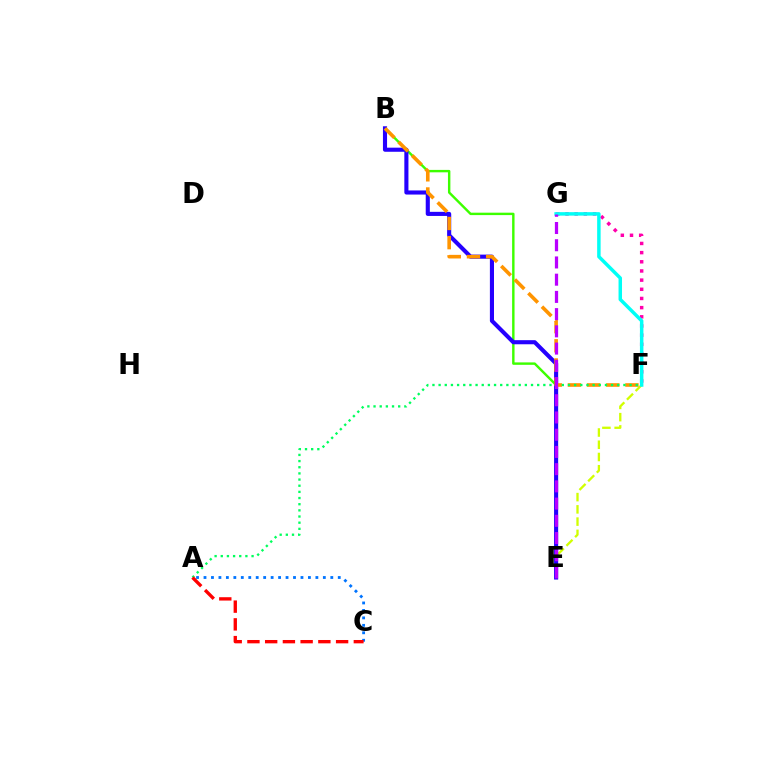{('A', 'C'): [{'color': '#0074ff', 'line_style': 'dotted', 'thickness': 2.03}, {'color': '#ff0000', 'line_style': 'dashed', 'thickness': 2.41}], ('E', 'F'): [{'color': '#d1ff00', 'line_style': 'dashed', 'thickness': 1.66}], ('B', 'E'): [{'color': '#3dff00', 'line_style': 'solid', 'thickness': 1.74}, {'color': '#2500ff', 'line_style': 'solid', 'thickness': 2.96}], ('B', 'F'): [{'color': '#ff9400', 'line_style': 'dashed', 'thickness': 2.6}], ('A', 'F'): [{'color': '#00ff5c', 'line_style': 'dotted', 'thickness': 1.67}], ('F', 'G'): [{'color': '#ff00ac', 'line_style': 'dotted', 'thickness': 2.49}, {'color': '#00fff6', 'line_style': 'solid', 'thickness': 2.5}], ('E', 'G'): [{'color': '#b900ff', 'line_style': 'dashed', 'thickness': 2.34}]}